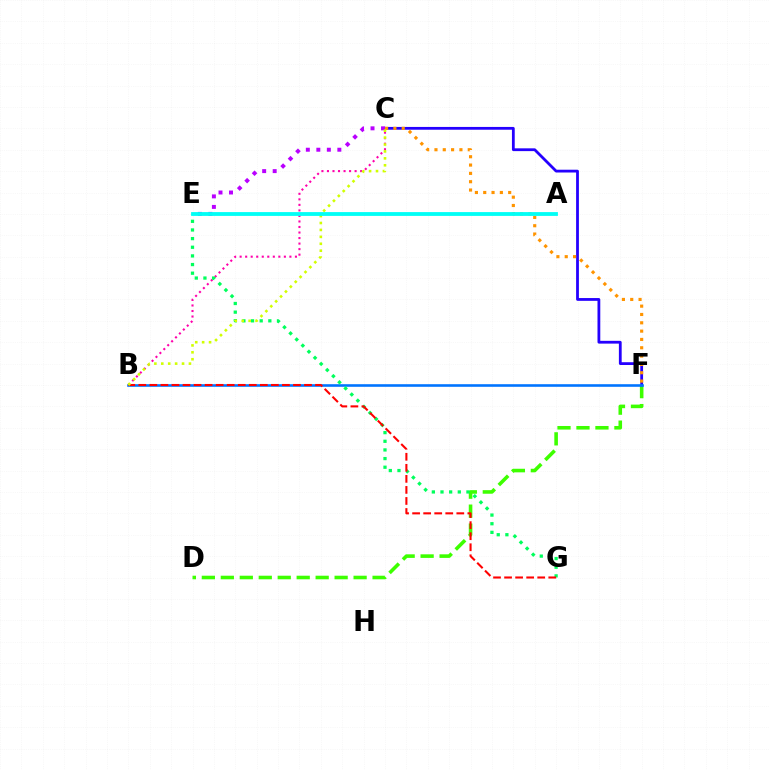{('D', 'F'): [{'color': '#3dff00', 'line_style': 'dashed', 'thickness': 2.58}], ('B', 'C'): [{'color': '#ff00ac', 'line_style': 'dotted', 'thickness': 1.5}, {'color': '#d1ff00', 'line_style': 'dotted', 'thickness': 1.88}], ('C', 'F'): [{'color': '#2500ff', 'line_style': 'solid', 'thickness': 2.01}, {'color': '#ff9400', 'line_style': 'dotted', 'thickness': 2.26}], ('C', 'E'): [{'color': '#b900ff', 'line_style': 'dotted', 'thickness': 2.85}], ('B', 'F'): [{'color': '#0074ff', 'line_style': 'solid', 'thickness': 1.88}], ('E', 'G'): [{'color': '#00ff5c', 'line_style': 'dotted', 'thickness': 2.35}], ('B', 'G'): [{'color': '#ff0000', 'line_style': 'dashed', 'thickness': 1.5}], ('A', 'E'): [{'color': '#00fff6', 'line_style': 'solid', 'thickness': 2.74}]}